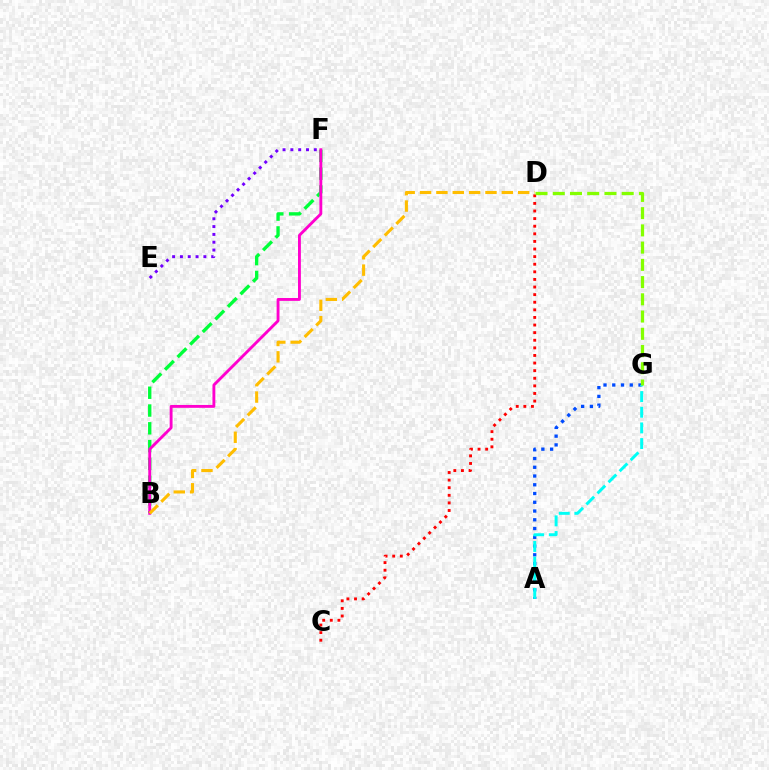{('A', 'G'): [{'color': '#004bff', 'line_style': 'dotted', 'thickness': 2.38}, {'color': '#00fff6', 'line_style': 'dashed', 'thickness': 2.13}], ('B', 'F'): [{'color': '#00ff39', 'line_style': 'dashed', 'thickness': 2.42}, {'color': '#ff00cf', 'line_style': 'solid', 'thickness': 2.07}], ('C', 'D'): [{'color': '#ff0000', 'line_style': 'dotted', 'thickness': 2.07}], ('E', 'F'): [{'color': '#7200ff', 'line_style': 'dotted', 'thickness': 2.12}], ('B', 'D'): [{'color': '#ffbd00', 'line_style': 'dashed', 'thickness': 2.22}], ('D', 'G'): [{'color': '#84ff00', 'line_style': 'dashed', 'thickness': 2.34}]}